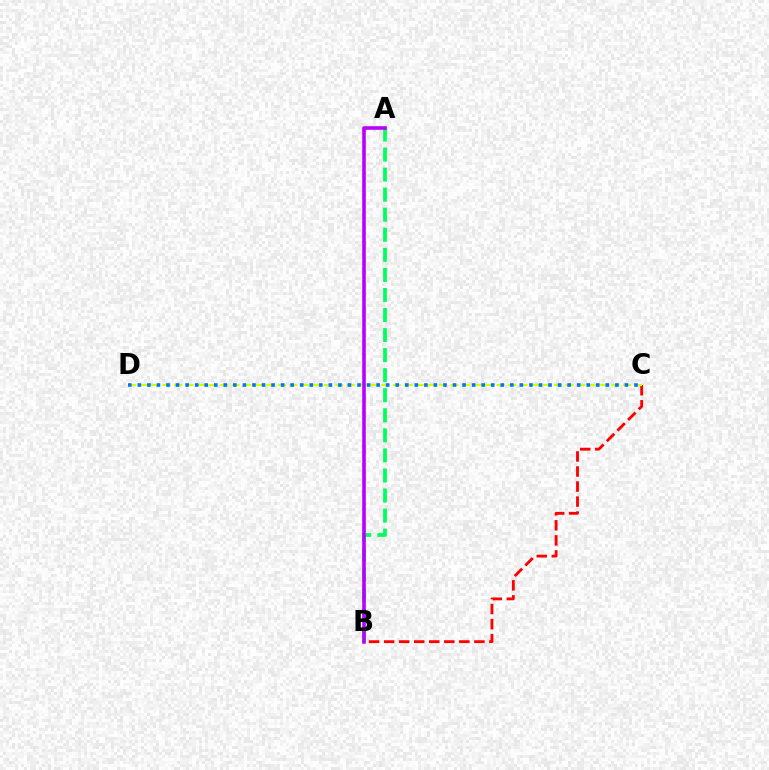{('B', 'C'): [{'color': '#ff0000', 'line_style': 'dashed', 'thickness': 2.04}], ('C', 'D'): [{'color': '#d1ff00', 'line_style': 'dashed', 'thickness': 1.56}, {'color': '#0074ff', 'line_style': 'dotted', 'thickness': 2.59}], ('A', 'B'): [{'color': '#00ff5c', 'line_style': 'dashed', 'thickness': 2.72}, {'color': '#b900ff', 'line_style': 'solid', 'thickness': 2.58}]}